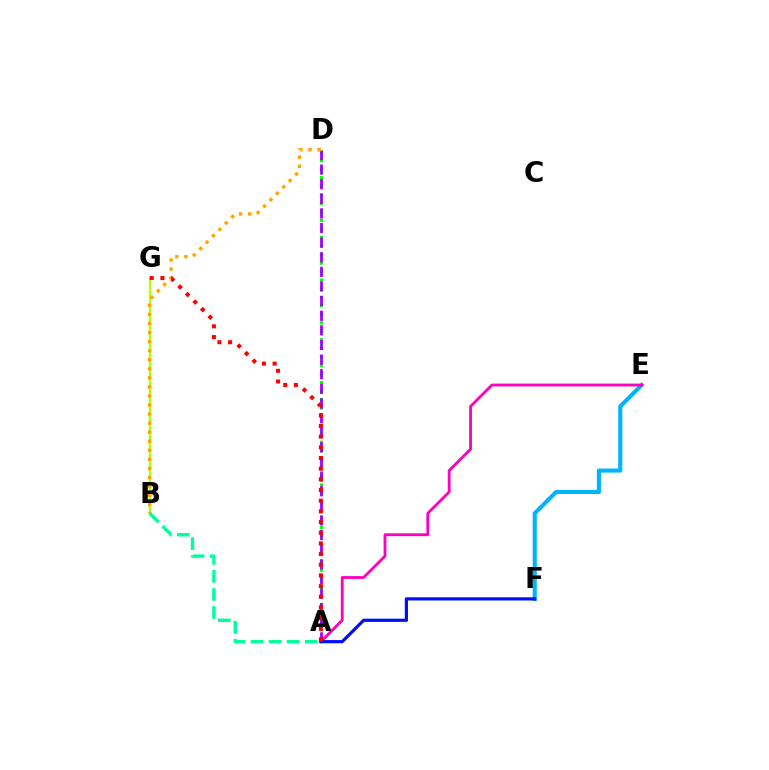{('A', 'D'): [{'color': '#08ff00', 'line_style': 'dotted', 'thickness': 2.32}, {'color': '#9b00ff', 'line_style': 'dashed', 'thickness': 1.99}], ('E', 'F'): [{'color': '#00b5ff', 'line_style': 'solid', 'thickness': 2.96}], ('B', 'G'): [{'color': '#b3ff00', 'line_style': 'solid', 'thickness': 1.67}], ('A', 'E'): [{'color': '#ff00bd', 'line_style': 'solid', 'thickness': 2.03}], ('A', 'F'): [{'color': '#0010ff', 'line_style': 'solid', 'thickness': 2.31}], ('B', 'D'): [{'color': '#ffa500', 'line_style': 'dotted', 'thickness': 2.46}], ('A', 'G'): [{'color': '#ff0000', 'line_style': 'dotted', 'thickness': 2.9}], ('A', 'B'): [{'color': '#00ff9d', 'line_style': 'dashed', 'thickness': 2.45}]}